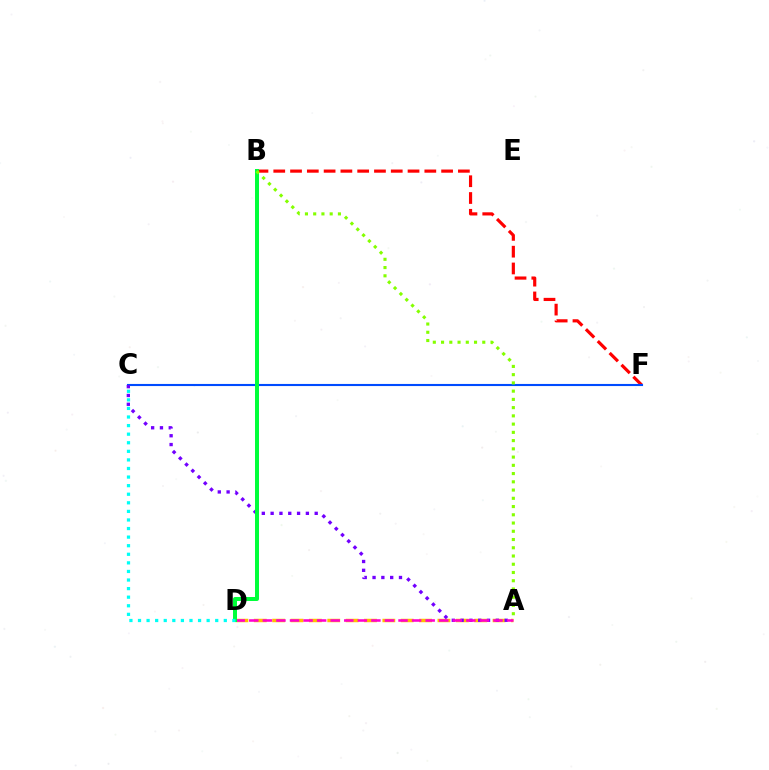{('B', 'F'): [{'color': '#ff0000', 'line_style': 'dashed', 'thickness': 2.28}], ('A', 'D'): [{'color': '#ffbd00', 'line_style': 'dashed', 'thickness': 2.5}, {'color': '#ff00cf', 'line_style': 'dashed', 'thickness': 1.84}], ('C', 'F'): [{'color': '#004bff', 'line_style': 'solid', 'thickness': 1.52}], ('A', 'C'): [{'color': '#7200ff', 'line_style': 'dotted', 'thickness': 2.39}], ('B', 'D'): [{'color': '#00ff39', 'line_style': 'solid', 'thickness': 2.87}], ('C', 'D'): [{'color': '#00fff6', 'line_style': 'dotted', 'thickness': 2.33}], ('A', 'B'): [{'color': '#84ff00', 'line_style': 'dotted', 'thickness': 2.24}]}